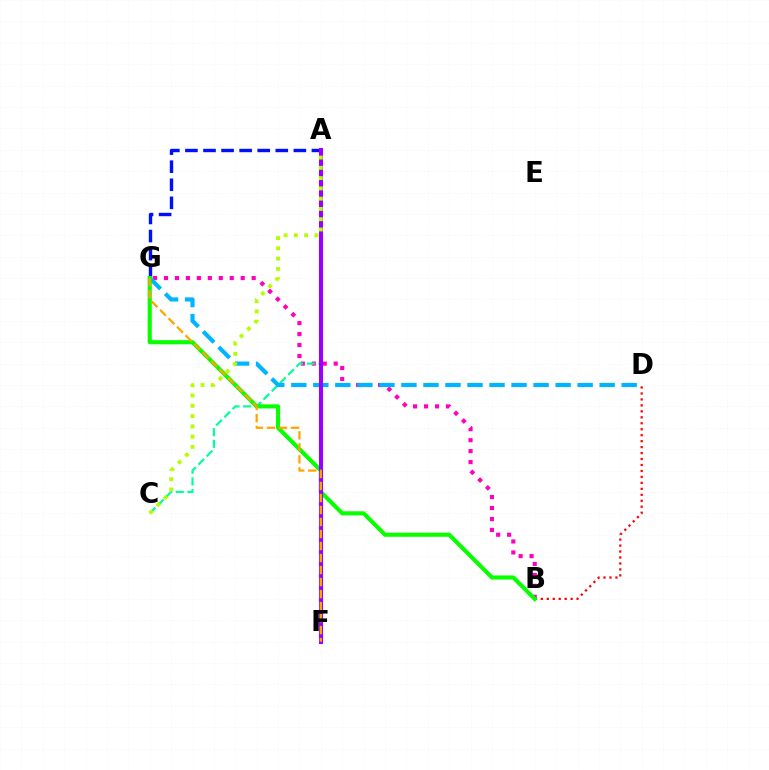{('A', 'G'): [{'color': '#0010ff', 'line_style': 'dashed', 'thickness': 2.45}], ('B', 'G'): [{'color': '#ff00bd', 'line_style': 'dotted', 'thickness': 2.98}, {'color': '#08ff00', 'line_style': 'solid', 'thickness': 2.97}], ('A', 'C'): [{'color': '#00ff9d', 'line_style': 'dashed', 'thickness': 1.58}, {'color': '#b3ff00', 'line_style': 'dotted', 'thickness': 2.79}], ('D', 'G'): [{'color': '#00b5ff', 'line_style': 'dashed', 'thickness': 2.99}], ('B', 'D'): [{'color': '#ff0000', 'line_style': 'dotted', 'thickness': 1.62}], ('A', 'F'): [{'color': '#9b00ff', 'line_style': 'solid', 'thickness': 2.93}], ('F', 'G'): [{'color': '#ffa500', 'line_style': 'dashed', 'thickness': 1.63}]}